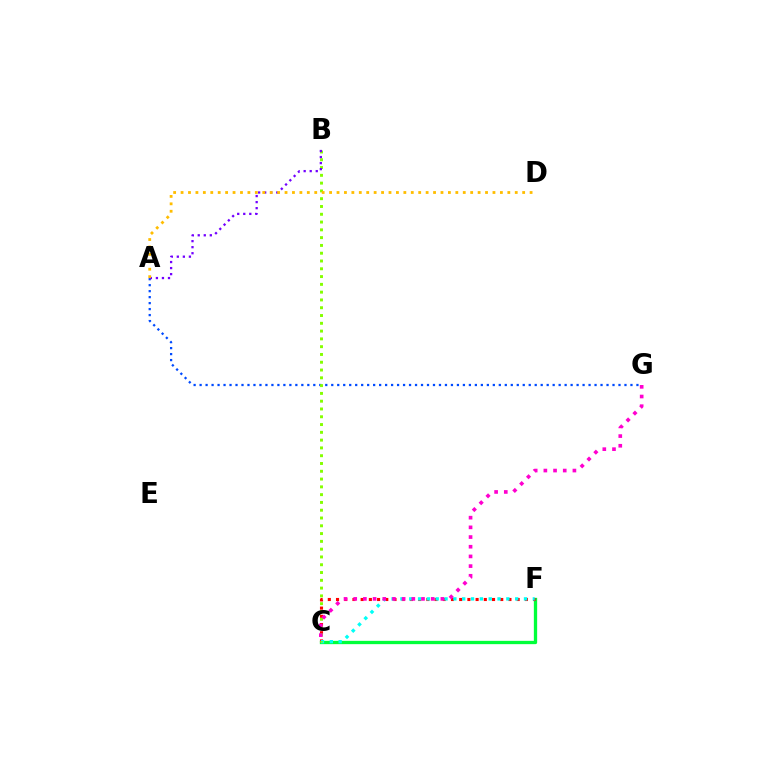{('C', 'F'): [{'color': '#00ff39', 'line_style': 'solid', 'thickness': 2.38}, {'color': '#ff0000', 'line_style': 'dotted', 'thickness': 2.23}, {'color': '#00fff6', 'line_style': 'dotted', 'thickness': 2.4}], ('A', 'G'): [{'color': '#004bff', 'line_style': 'dotted', 'thickness': 1.63}], ('B', 'C'): [{'color': '#84ff00', 'line_style': 'dotted', 'thickness': 2.12}], ('A', 'B'): [{'color': '#7200ff', 'line_style': 'dotted', 'thickness': 1.64}], ('C', 'G'): [{'color': '#ff00cf', 'line_style': 'dotted', 'thickness': 2.63}], ('A', 'D'): [{'color': '#ffbd00', 'line_style': 'dotted', 'thickness': 2.02}]}